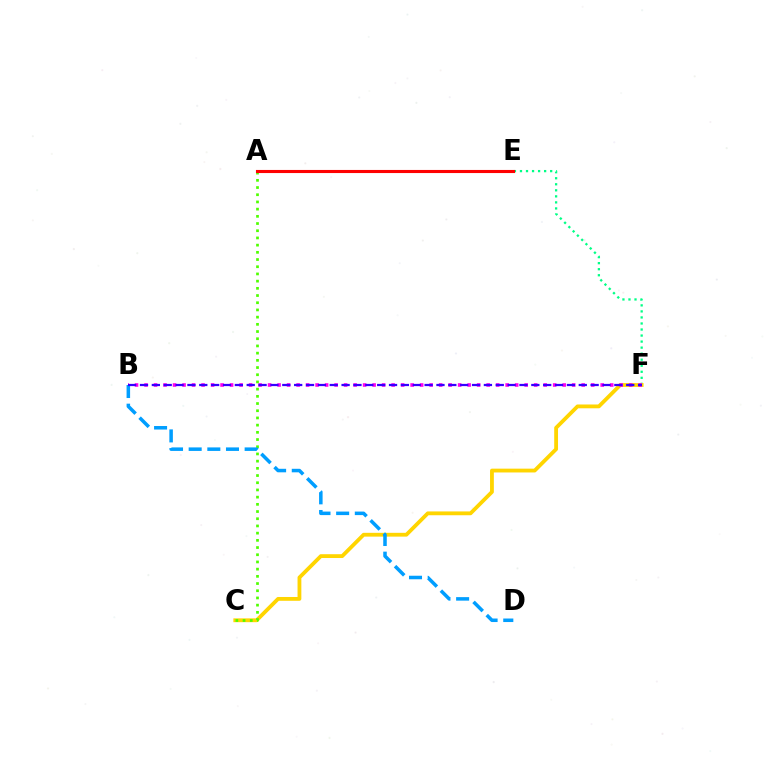{('E', 'F'): [{'color': '#00ff86', 'line_style': 'dotted', 'thickness': 1.64}], ('C', 'F'): [{'color': '#ffd500', 'line_style': 'solid', 'thickness': 2.74}], ('B', 'F'): [{'color': '#ff00ed', 'line_style': 'dotted', 'thickness': 2.58}, {'color': '#3700ff', 'line_style': 'dashed', 'thickness': 1.61}], ('A', 'C'): [{'color': '#4fff00', 'line_style': 'dotted', 'thickness': 1.96}], ('A', 'E'): [{'color': '#ff0000', 'line_style': 'solid', 'thickness': 2.23}], ('B', 'D'): [{'color': '#009eff', 'line_style': 'dashed', 'thickness': 2.53}]}